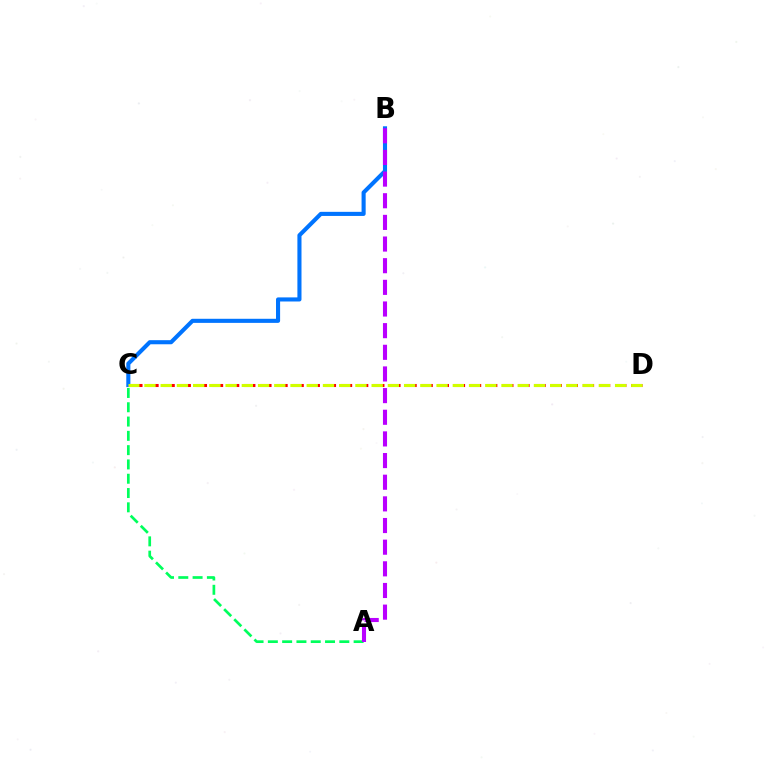{('A', 'C'): [{'color': '#00ff5c', 'line_style': 'dashed', 'thickness': 1.94}], ('C', 'D'): [{'color': '#ff0000', 'line_style': 'dashed', 'thickness': 2.19}, {'color': '#d1ff00', 'line_style': 'dashed', 'thickness': 2.2}], ('B', 'C'): [{'color': '#0074ff', 'line_style': 'solid', 'thickness': 2.95}], ('A', 'B'): [{'color': '#b900ff', 'line_style': 'dashed', 'thickness': 2.94}]}